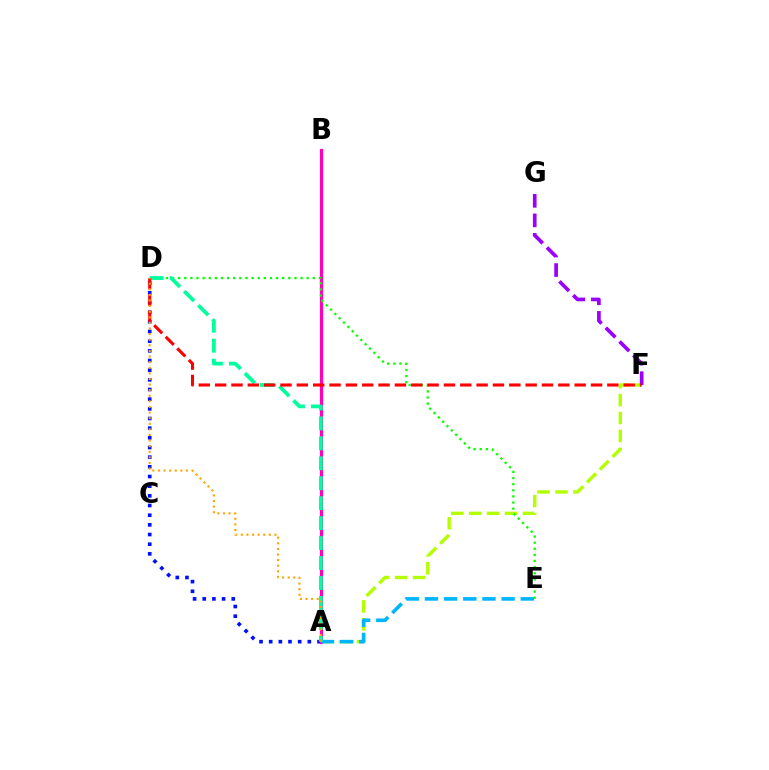{('A', 'F'): [{'color': '#b3ff00', 'line_style': 'dashed', 'thickness': 2.44}], ('F', 'G'): [{'color': '#9b00ff', 'line_style': 'dashed', 'thickness': 2.65}], ('A', 'D'): [{'color': '#0010ff', 'line_style': 'dotted', 'thickness': 2.63}, {'color': '#00ff9d', 'line_style': 'dashed', 'thickness': 2.71}, {'color': '#ffa500', 'line_style': 'dotted', 'thickness': 1.52}], ('A', 'B'): [{'color': '#ff00bd', 'line_style': 'solid', 'thickness': 2.3}], ('A', 'E'): [{'color': '#00b5ff', 'line_style': 'dashed', 'thickness': 2.6}], ('D', 'E'): [{'color': '#08ff00', 'line_style': 'dotted', 'thickness': 1.66}], ('D', 'F'): [{'color': '#ff0000', 'line_style': 'dashed', 'thickness': 2.22}]}